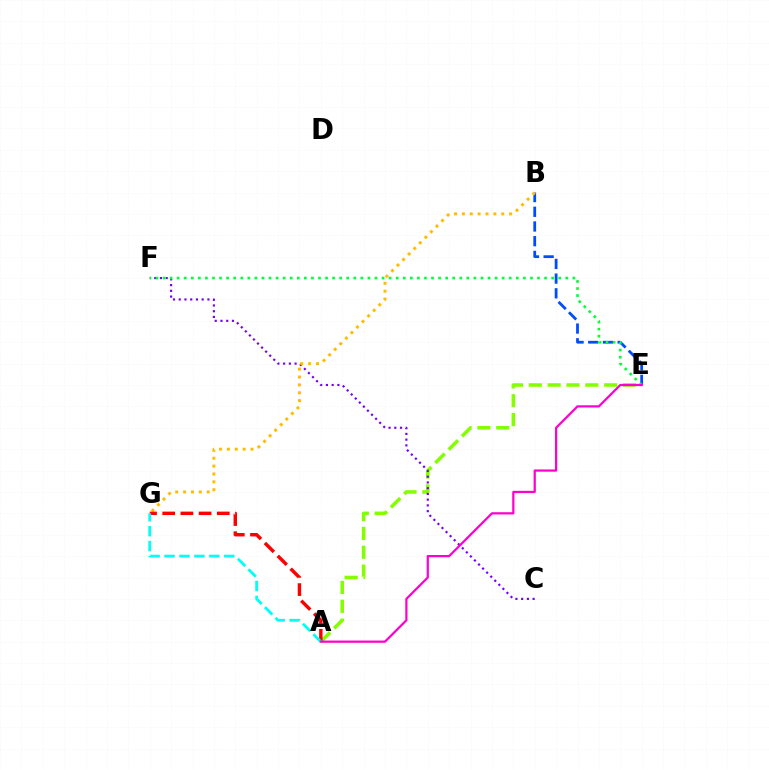{('A', 'E'): [{'color': '#84ff00', 'line_style': 'dashed', 'thickness': 2.56}, {'color': '#ff00cf', 'line_style': 'solid', 'thickness': 1.61}], ('C', 'F'): [{'color': '#7200ff', 'line_style': 'dotted', 'thickness': 1.56}], ('B', 'E'): [{'color': '#004bff', 'line_style': 'dashed', 'thickness': 2.0}], ('B', 'G'): [{'color': '#ffbd00', 'line_style': 'dotted', 'thickness': 2.14}], ('A', 'G'): [{'color': '#ff0000', 'line_style': 'dashed', 'thickness': 2.47}, {'color': '#00fff6', 'line_style': 'dashed', 'thickness': 2.03}], ('E', 'F'): [{'color': '#00ff39', 'line_style': 'dotted', 'thickness': 1.92}]}